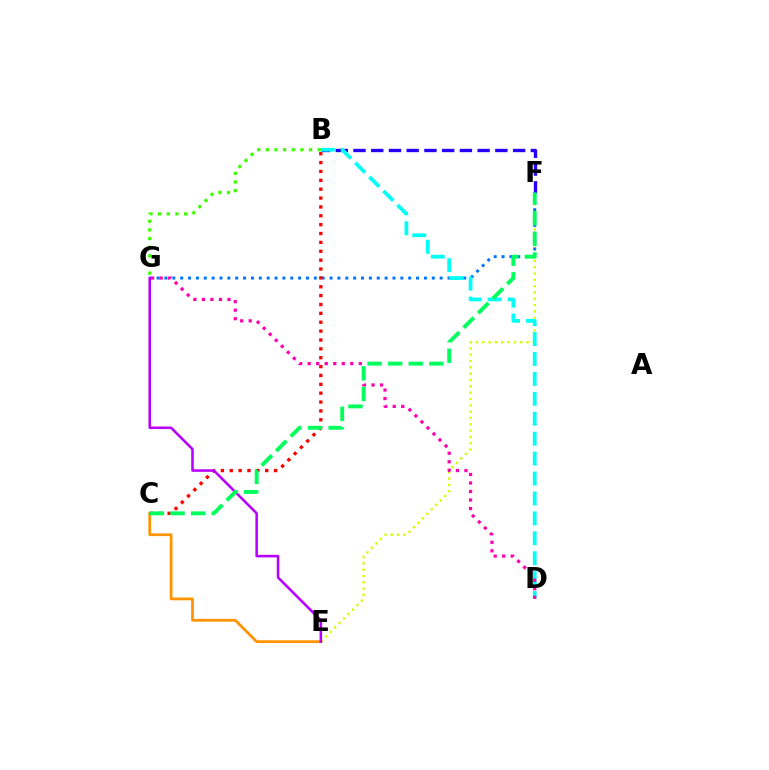{('E', 'F'): [{'color': '#d1ff00', 'line_style': 'dotted', 'thickness': 1.72}], ('B', 'G'): [{'color': '#3dff00', 'line_style': 'dotted', 'thickness': 2.35}], ('B', 'F'): [{'color': '#2500ff', 'line_style': 'dashed', 'thickness': 2.41}], ('C', 'E'): [{'color': '#ff9400', 'line_style': 'solid', 'thickness': 1.99}], ('F', 'G'): [{'color': '#0074ff', 'line_style': 'dotted', 'thickness': 2.14}], ('B', 'D'): [{'color': '#00fff6', 'line_style': 'dashed', 'thickness': 2.71}], ('B', 'C'): [{'color': '#ff0000', 'line_style': 'dotted', 'thickness': 2.41}], ('D', 'G'): [{'color': '#ff00ac', 'line_style': 'dotted', 'thickness': 2.32}], ('E', 'G'): [{'color': '#b900ff', 'line_style': 'solid', 'thickness': 1.84}], ('C', 'F'): [{'color': '#00ff5c', 'line_style': 'dashed', 'thickness': 2.8}]}